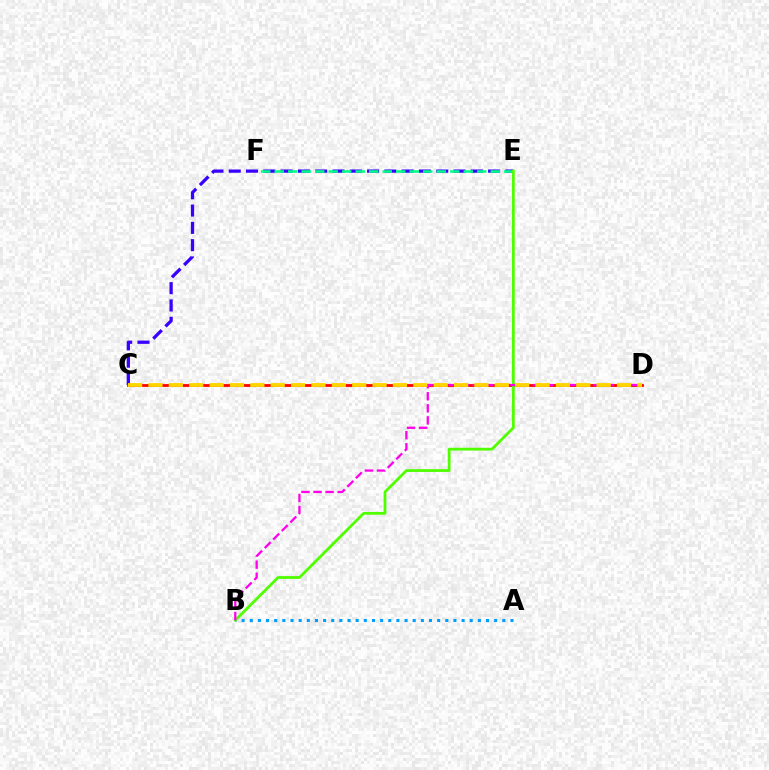{('C', 'E'): [{'color': '#3700ff', 'line_style': 'dashed', 'thickness': 2.35}], ('E', 'F'): [{'color': '#00ff86', 'line_style': 'dashed', 'thickness': 1.83}], ('C', 'D'): [{'color': '#ff0000', 'line_style': 'solid', 'thickness': 2.0}, {'color': '#ffd500', 'line_style': 'dashed', 'thickness': 2.77}], ('A', 'B'): [{'color': '#009eff', 'line_style': 'dotted', 'thickness': 2.21}], ('B', 'E'): [{'color': '#4fff00', 'line_style': 'solid', 'thickness': 2.01}], ('B', 'D'): [{'color': '#ff00ed', 'line_style': 'dashed', 'thickness': 1.64}]}